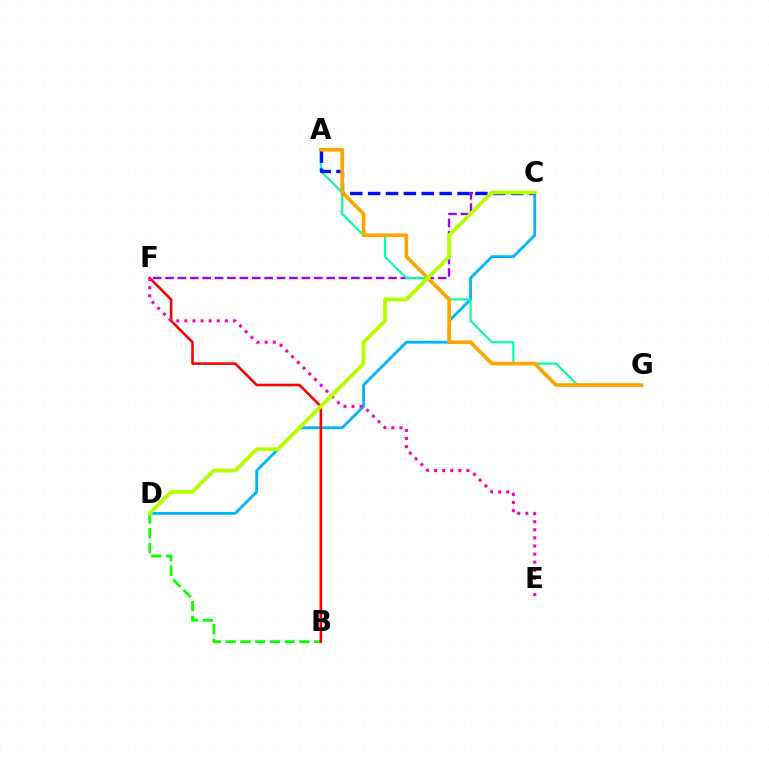{('C', 'D'): [{'color': '#00b5ff', 'line_style': 'solid', 'thickness': 2.02}, {'color': '#b3ff00', 'line_style': 'solid', 'thickness': 2.71}], ('C', 'F'): [{'color': '#9b00ff', 'line_style': 'dashed', 'thickness': 1.68}], ('B', 'D'): [{'color': '#08ff00', 'line_style': 'dashed', 'thickness': 2.0}], ('A', 'G'): [{'color': '#00ff9d', 'line_style': 'solid', 'thickness': 1.51}, {'color': '#ffa500', 'line_style': 'solid', 'thickness': 2.65}], ('B', 'F'): [{'color': '#ff0000', 'line_style': 'solid', 'thickness': 1.85}], ('A', 'C'): [{'color': '#0010ff', 'line_style': 'dashed', 'thickness': 2.43}], ('E', 'F'): [{'color': '#ff00bd', 'line_style': 'dotted', 'thickness': 2.2}]}